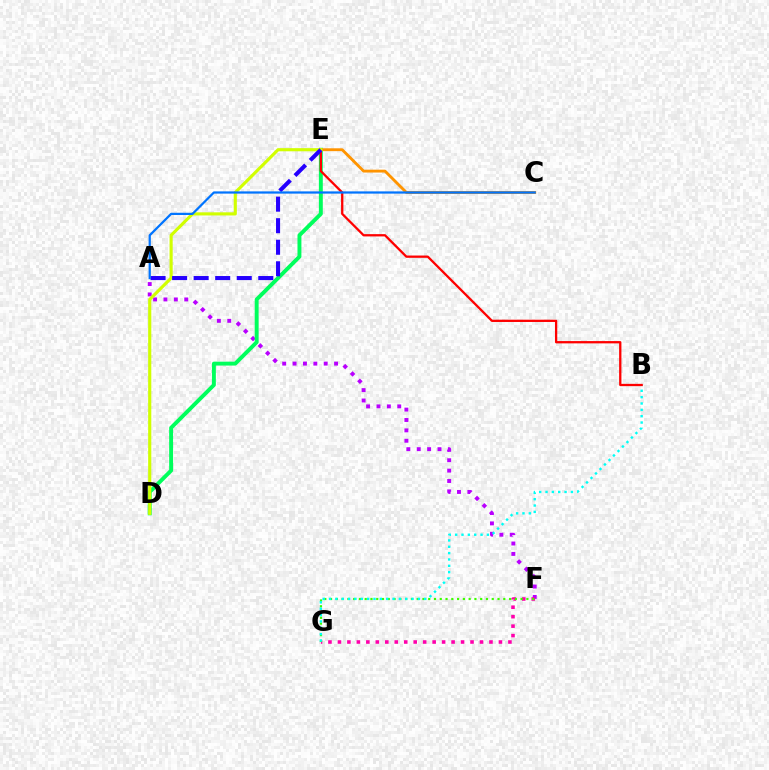{('A', 'F'): [{'color': '#b900ff', 'line_style': 'dotted', 'thickness': 2.82}], ('F', 'G'): [{'color': '#ff00ac', 'line_style': 'dotted', 'thickness': 2.57}, {'color': '#3dff00', 'line_style': 'dotted', 'thickness': 1.57}], ('D', 'E'): [{'color': '#00ff5c', 'line_style': 'solid', 'thickness': 2.82}, {'color': '#d1ff00', 'line_style': 'solid', 'thickness': 2.25}], ('B', 'G'): [{'color': '#00fff6', 'line_style': 'dotted', 'thickness': 1.72}], ('C', 'E'): [{'color': '#ff9400', 'line_style': 'solid', 'thickness': 2.06}], ('B', 'E'): [{'color': '#ff0000', 'line_style': 'solid', 'thickness': 1.65}], ('A', 'E'): [{'color': '#2500ff', 'line_style': 'dashed', 'thickness': 2.93}], ('A', 'C'): [{'color': '#0074ff', 'line_style': 'solid', 'thickness': 1.61}]}